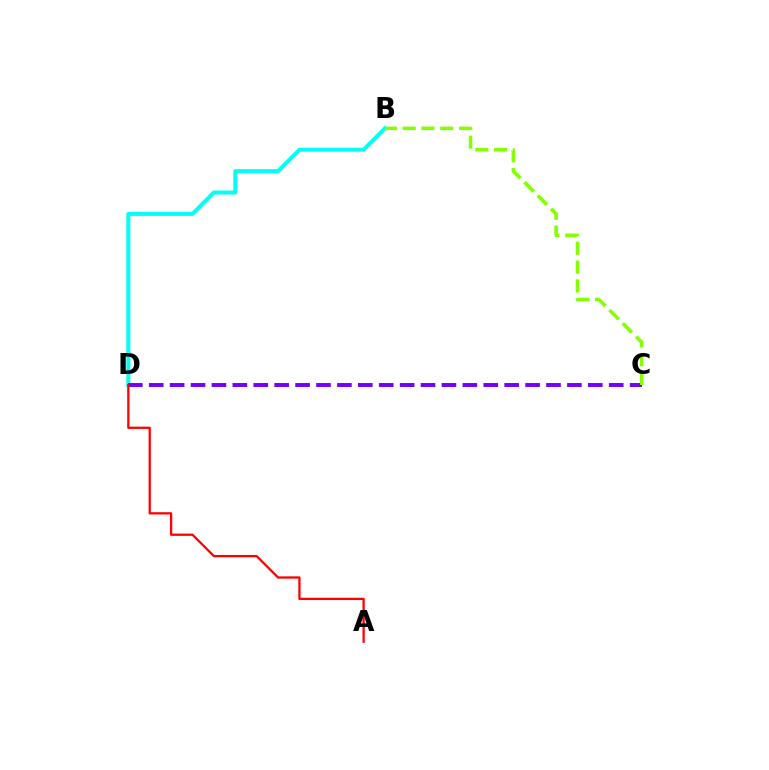{('B', 'D'): [{'color': '#00fff6', 'line_style': 'solid', 'thickness': 2.89}], ('C', 'D'): [{'color': '#7200ff', 'line_style': 'dashed', 'thickness': 2.84}], ('B', 'C'): [{'color': '#84ff00', 'line_style': 'dashed', 'thickness': 2.55}], ('A', 'D'): [{'color': '#ff0000', 'line_style': 'solid', 'thickness': 1.64}]}